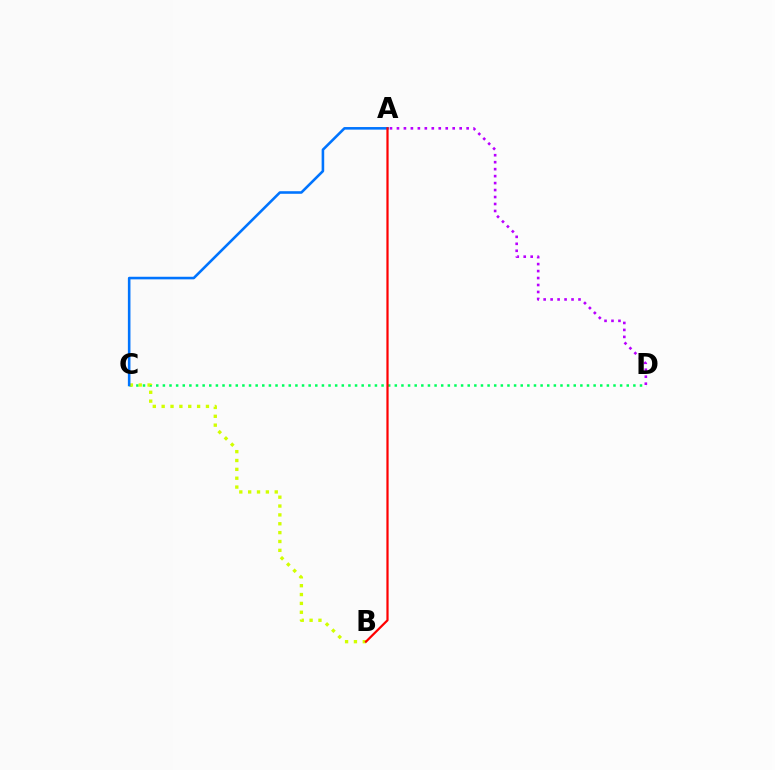{('C', 'D'): [{'color': '#00ff5c', 'line_style': 'dotted', 'thickness': 1.8}], ('B', 'C'): [{'color': '#d1ff00', 'line_style': 'dotted', 'thickness': 2.41}], ('A', 'C'): [{'color': '#0074ff', 'line_style': 'solid', 'thickness': 1.86}], ('A', 'D'): [{'color': '#b900ff', 'line_style': 'dotted', 'thickness': 1.89}], ('A', 'B'): [{'color': '#ff0000', 'line_style': 'solid', 'thickness': 1.6}]}